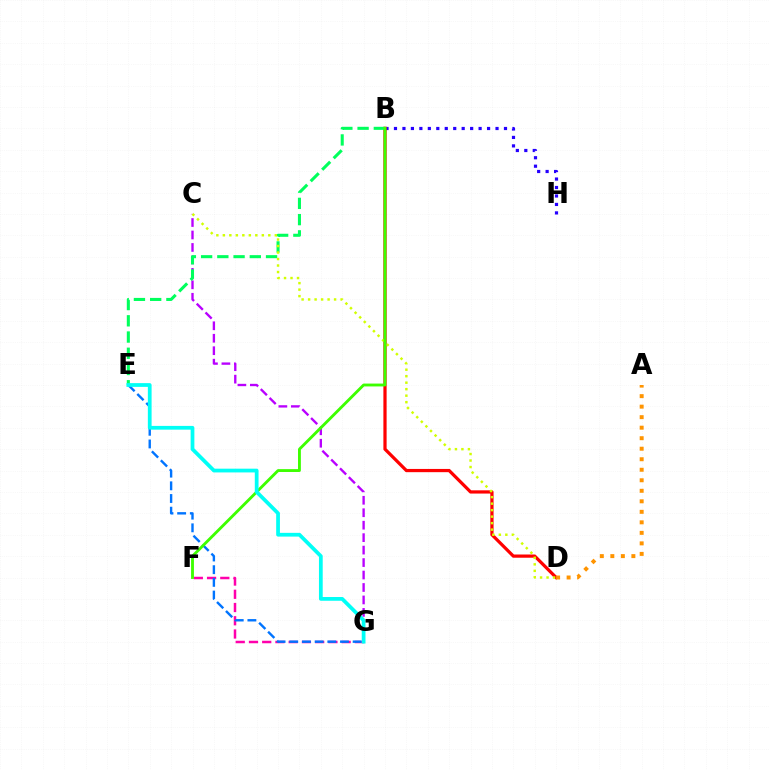{('B', 'H'): [{'color': '#2500ff', 'line_style': 'dotted', 'thickness': 2.3}], ('B', 'D'): [{'color': '#ff0000', 'line_style': 'solid', 'thickness': 2.33}], ('C', 'G'): [{'color': '#b900ff', 'line_style': 'dashed', 'thickness': 1.69}], ('B', 'E'): [{'color': '#00ff5c', 'line_style': 'dashed', 'thickness': 2.21}], ('A', 'D'): [{'color': '#ff9400', 'line_style': 'dotted', 'thickness': 2.86}], ('C', 'D'): [{'color': '#d1ff00', 'line_style': 'dotted', 'thickness': 1.77}], ('F', 'G'): [{'color': '#ff00ac', 'line_style': 'dashed', 'thickness': 1.8}], ('E', 'G'): [{'color': '#0074ff', 'line_style': 'dashed', 'thickness': 1.72}, {'color': '#00fff6', 'line_style': 'solid', 'thickness': 2.7}], ('B', 'F'): [{'color': '#3dff00', 'line_style': 'solid', 'thickness': 2.06}]}